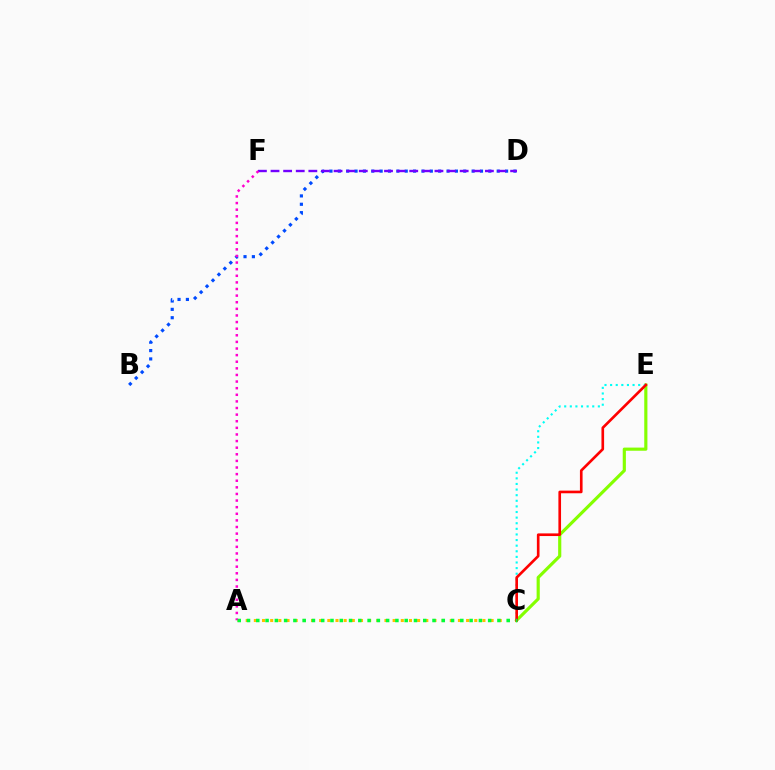{('B', 'D'): [{'color': '#004bff', 'line_style': 'dotted', 'thickness': 2.27}], ('D', 'F'): [{'color': '#7200ff', 'line_style': 'dashed', 'thickness': 1.71}], ('C', 'E'): [{'color': '#84ff00', 'line_style': 'solid', 'thickness': 2.27}, {'color': '#00fff6', 'line_style': 'dotted', 'thickness': 1.52}, {'color': '#ff0000', 'line_style': 'solid', 'thickness': 1.91}], ('A', 'C'): [{'color': '#ffbd00', 'line_style': 'dotted', 'thickness': 2.22}, {'color': '#00ff39', 'line_style': 'dotted', 'thickness': 2.52}], ('A', 'F'): [{'color': '#ff00cf', 'line_style': 'dotted', 'thickness': 1.8}]}